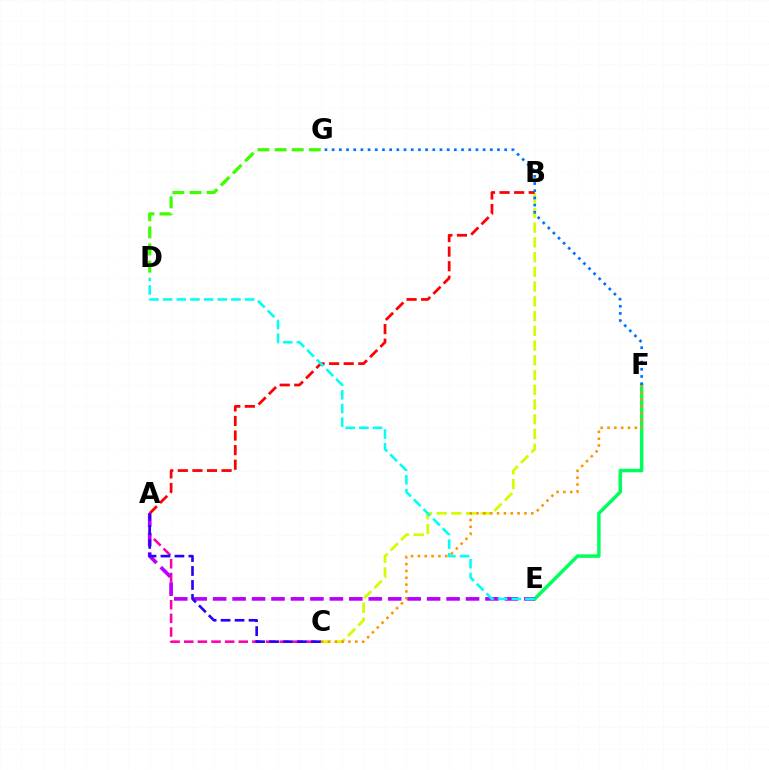{('A', 'C'): [{'color': '#ff00ac', 'line_style': 'dashed', 'thickness': 1.85}, {'color': '#2500ff', 'line_style': 'dashed', 'thickness': 1.9}], ('E', 'F'): [{'color': '#00ff5c', 'line_style': 'solid', 'thickness': 2.51}], ('B', 'C'): [{'color': '#d1ff00', 'line_style': 'dashed', 'thickness': 2.0}], ('C', 'F'): [{'color': '#ff9400', 'line_style': 'dotted', 'thickness': 1.86}], ('D', 'G'): [{'color': '#3dff00', 'line_style': 'dashed', 'thickness': 2.33}], ('A', 'B'): [{'color': '#ff0000', 'line_style': 'dashed', 'thickness': 1.98}], ('F', 'G'): [{'color': '#0074ff', 'line_style': 'dotted', 'thickness': 1.95}], ('A', 'E'): [{'color': '#b900ff', 'line_style': 'dashed', 'thickness': 2.64}], ('D', 'E'): [{'color': '#00fff6', 'line_style': 'dashed', 'thickness': 1.86}]}